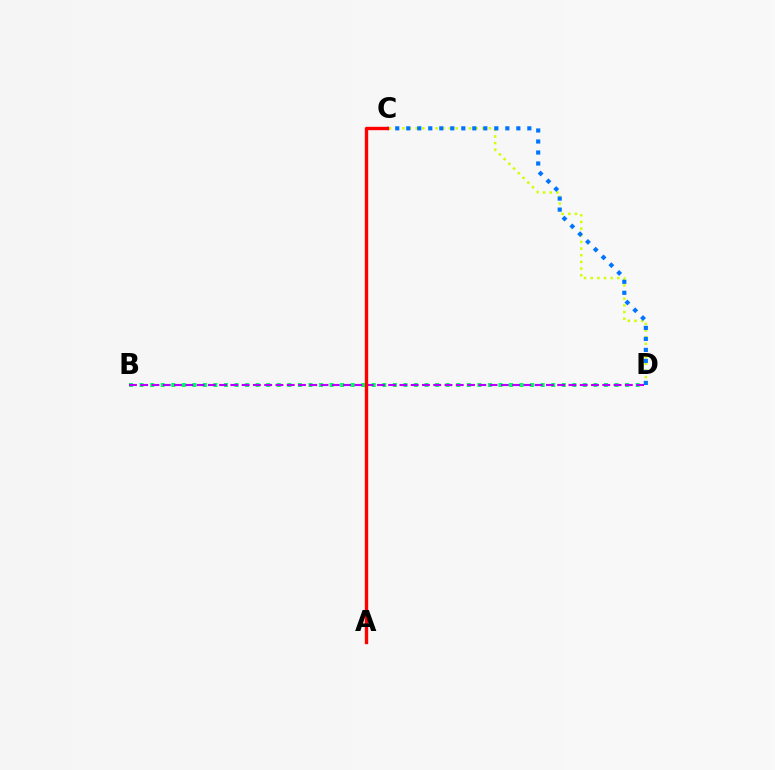{('C', 'D'): [{'color': '#d1ff00', 'line_style': 'dotted', 'thickness': 1.81}, {'color': '#0074ff', 'line_style': 'dotted', 'thickness': 2.99}], ('B', 'D'): [{'color': '#00ff5c', 'line_style': 'dotted', 'thickness': 2.87}, {'color': '#b900ff', 'line_style': 'dashed', 'thickness': 1.53}], ('A', 'C'): [{'color': '#ff0000', 'line_style': 'solid', 'thickness': 2.43}]}